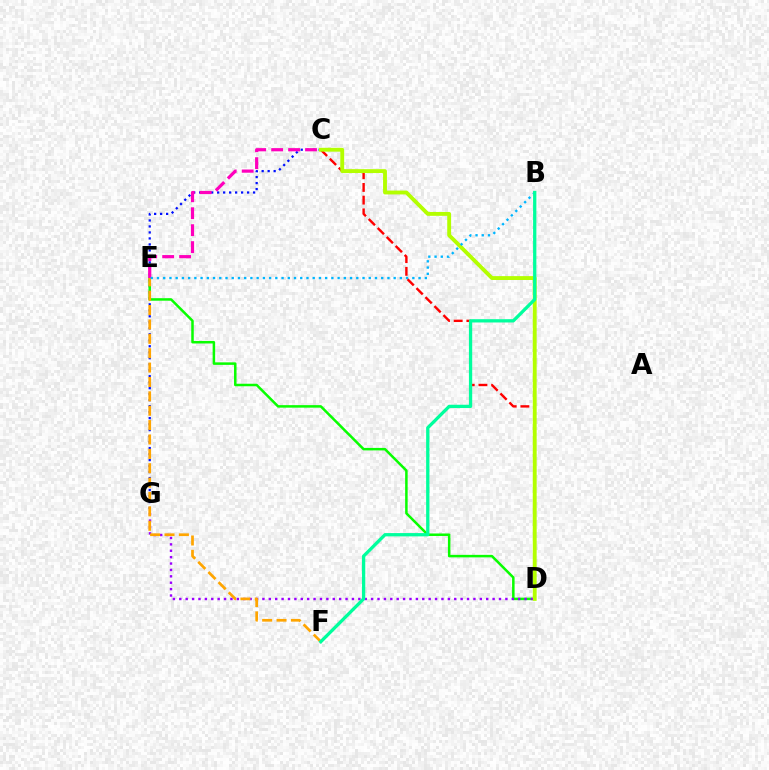{('C', 'G'): [{'color': '#0010ff', 'line_style': 'dotted', 'thickness': 1.63}], ('D', 'E'): [{'color': '#08ff00', 'line_style': 'solid', 'thickness': 1.81}], ('D', 'G'): [{'color': '#9b00ff', 'line_style': 'dotted', 'thickness': 1.74}], ('C', 'D'): [{'color': '#ff0000', 'line_style': 'dashed', 'thickness': 1.73}, {'color': '#b3ff00', 'line_style': 'solid', 'thickness': 2.79}], ('C', 'E'): [{'color': '#ff00bd', 'line_style': 'dashed', 'thickness': 2.3}], ('E', 'F'): [{'color': '#ffa500', 'line_style': 'dashed', 'thickness': 1.95}], ('B', 'E'): [{'color': '#00b5ff', 'line_style': 'dotted', 'thickness': 1.69}], ('B', 'F'): [{'color': '#00ff9d', 'line_style': 'solid', 'thickness': 2.37}]}